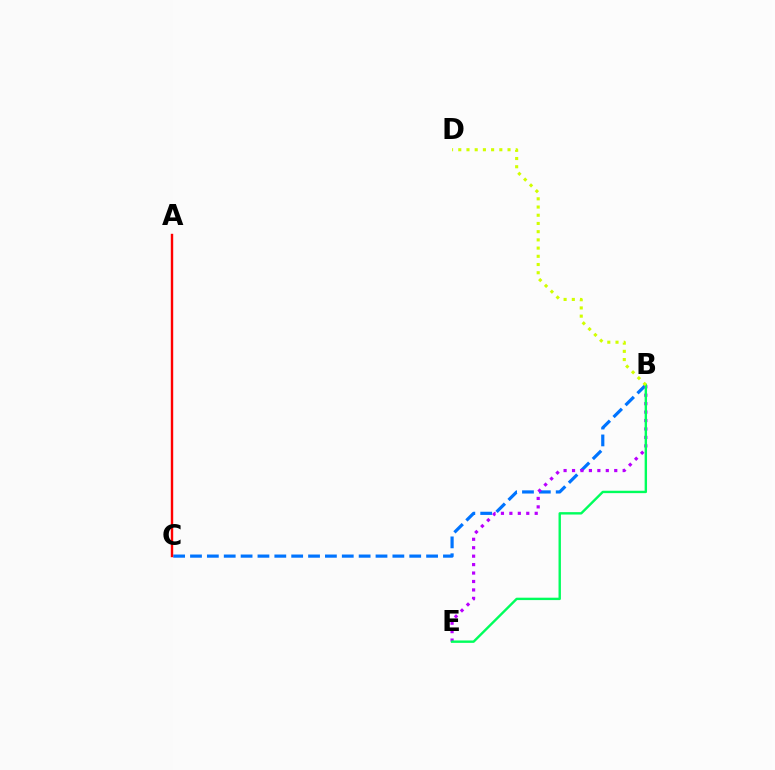{('B', 'C'): [{'color': '#0074ff', 'line_style': 'dashed', 'thickness': 2.29}], ('B', 'E'): [{'color': '#b900ff', 'line_style': 'dotted', 'thickness': 2.29}, {'color': '#00ff5c', 'line_style': 'solid', 'thickness': 1.72}], ('B', 'D'): [{'color': '#d1ff00', 'line_style': 'dotted', 'thickness': 2.23}], ('A', 'C'): [{'color': '#ff0000', 'line_style': 'solid', 'thickness': 1.73}]}